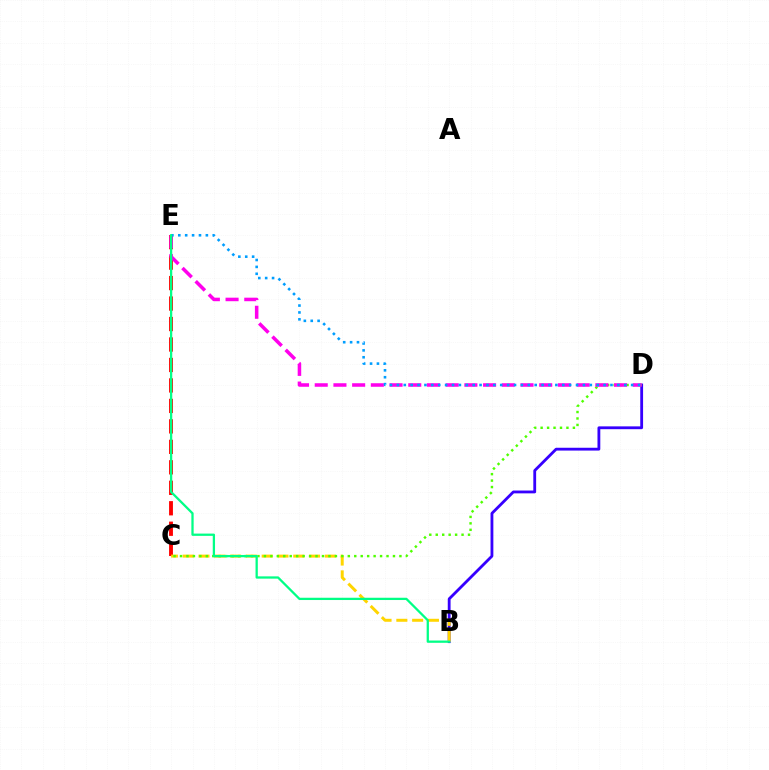{('B', 'D'): [{'color': '#3700ff', 'line_style': 'solid', 'thickness': 2.03}], ('C', 'E'): [{'color': '#ff0000', 'line_style': 'dashed', 'thickness': 2.78}], ('B', 'C'): [{'color': '#ffd500', 'line_style': 'dashed', 'thickness': 2.15}], ('C', 'D'): [{'color': '#4fff00', 'line_style': 'dotted', 'thickness': 1.75}], ('D', 'E'): [{'color': '#ff00ed', 'line_style': 'dashed', 'thickness': 2.54}, {'color': '#009eff', 'line_style': 'dotted', 'thickness': 1.87}], ('B', 'E'): [{'color': '#00ff86', 'line_style': 'solid', 'thickness': 1.64}]}